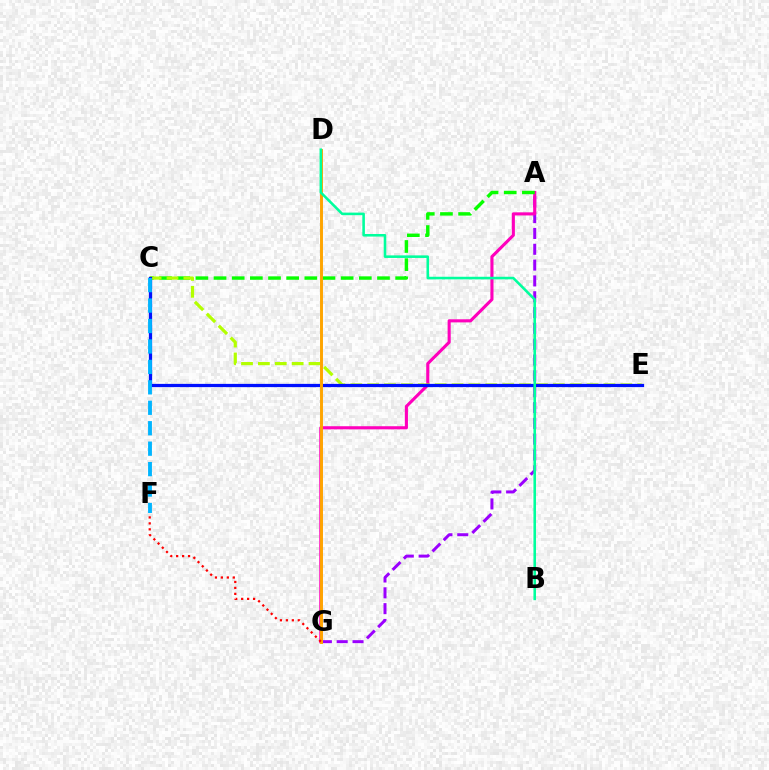{('A', 'G'): [{'color': '#9b00ff', 'line_style': 'dashed', 'thickness': 2.15}, {'color': '#ff00bd', 'line_style': 'solid', 'thickness': 2.24}], ('A', 'C'): [{'color': '#08ff00', 'line_style': 'dashed', 'thickness': 2.47}], ('C', 'E'): [{'color': '#b3ff00', 'line_style': 'dashed', 'thickness': 2.29}, {'color': '#0010ff', 'line_style': 'solid', 'thickness': 2.34}], ('D', 'G'): [{'color': '#ffa500', 'line_style': 'solid', 'thickness': 2.12}], ('C', 'F'): [{'color': '#00b5ff', 'line_style': 'dashed', 'thickness': 2.78}], ('B', 'D'): [{'color': '#00ff9d', 'line_style': 'solid', 'thickness': 1.85}], ('F', 'G'): [{'color': '#ff0000', 'line_style': 'dotted', 'thickness': 1.62}]}